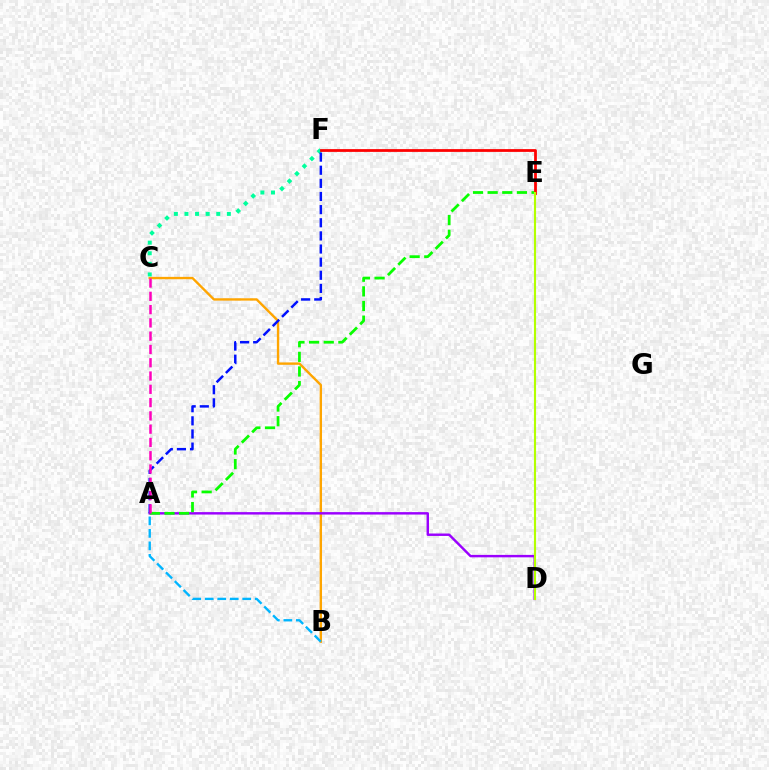{('B', 'C'): [{'color': '#ffa500', 'line_style': 'solid', 'thickness': 1.71}], ('A', 'B'): [{'color': '#00b5ff', 'line_style': 'dashed', 'thickness': 1.7}], ('C', 'F'): [{'color': '#00ff9d', 'line_style': 'dotted', 'thickness': 2.88}], ('A', 'D'): [{'color': '#9b00ff', 'line_style': 'solid', 'thickness': 1.75}], ('A', 'E'): [{'color': '#08ff00', 'line_style': 'dashed', 'thickness': 1.99}], ('A', 'F'): [{'color': '#0010ff', 'line_style': 'dashed', 'thickness': 1.78}], ('E', 'F'): [{'color': '#ff0000', 'line_style': 'solid', 'thickness': 2.0}], ('A', 'C'): [{'color': '#ff00bd', 'line_style': 'dashed', 'thickness': 1.8}], ('D', 'E'): [{'color': '#b3ff00', 'line_style': 'solid', 'thickness': 1.53}]}